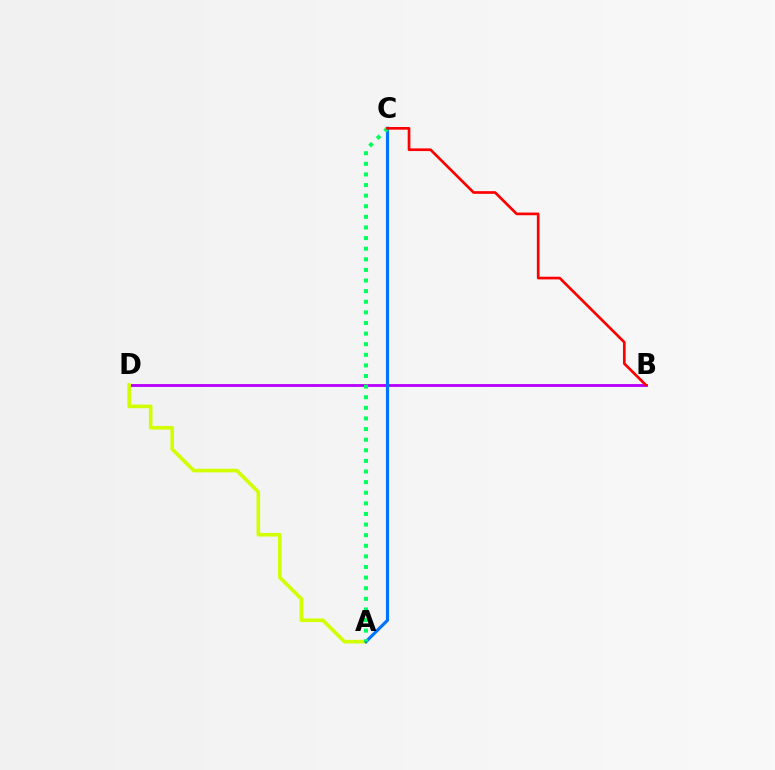{('B', 'D'): [{'color': '#b900ff', 'line_style': 'solid', 'thickness': 2.05}], ('A', 'D'): [{'color': '#d1ff00', 'line_style': 'solid', 'thickness': 2.61}], ('A', 'C'): [{'color': '#0074ff', 'line_style': 'solid', 'thickness': 2.26}, {'color': '#00ff5c', 'line_style': 'dotted', 'thickness': 2.88}], ('B', 'C'): [{'color': '#ff0000', 'line_style': 'solid', 'thickness': 1.93}]}